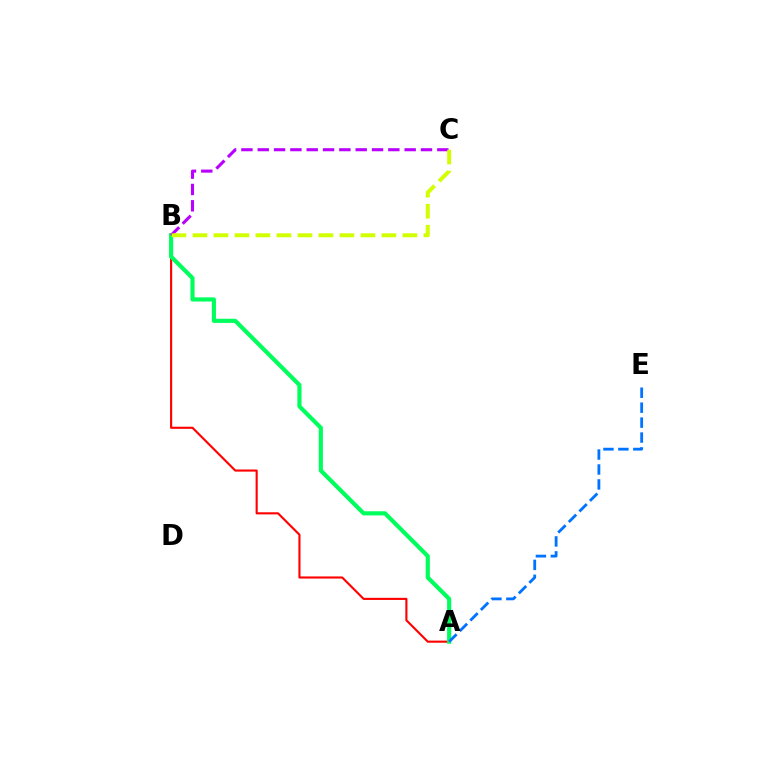{('A', 'B'): [{'color': '#ff0000', 'line_style': 'solid', 'thickness': 1.53}, {'color': '#00ff5c', 'line_style': 'solid', 'thickness': 2.98}], ('B', 'C'): [{'color': '#b900ff', 'line_style': 'dashed', 'thickness': 2.22}, {'color': '#d1ff00', 'line_style': 'dashed', 'thickness': 2.85}], ('A', 'E'): [{'color': '#0074ff', 'line_style': 'dashed', 'thickness': 2.03}]}